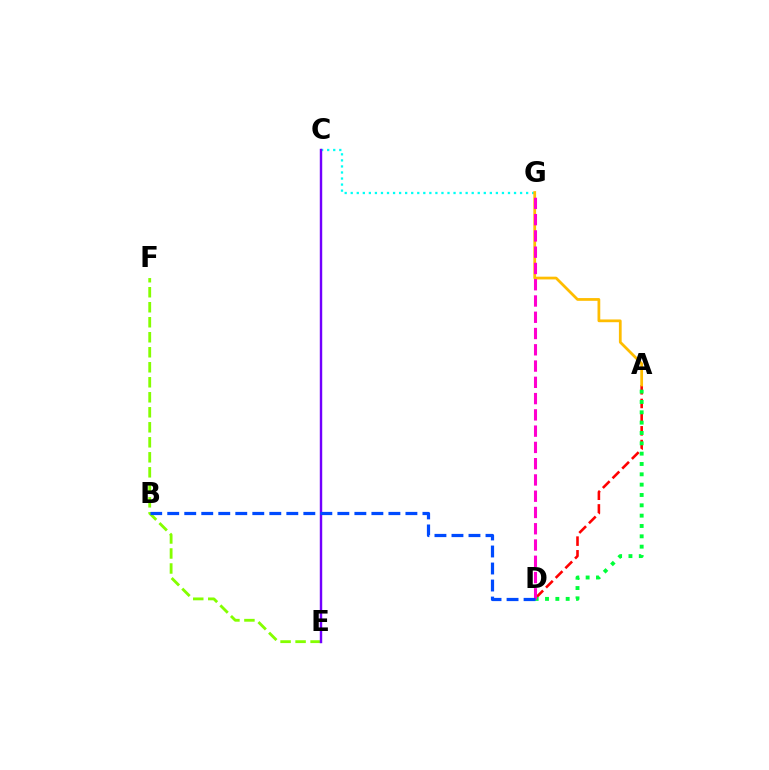{('A', 'D'): [{'color': '#ff0000', 'line_style': 'dashed', 'thickness': 1.86}, {'color': '#00ff39', 'line_style': 'dotted', 'thickness': 2.81}], ('E', 'F'): [{'color': '#84ff00', 'line_style': 'dashed', 'thickness': 2.04}], ('C', 'G'): [{'color': '#00fff6', 'line_style': 'dotted', 'thickness': 1.64}], ('A', 'G'): [{'color': '#ffbd00', 'line_style': 'solid', 'thickness': 1.98}], ('C', 'E'): [{'color': '#7200ff', 'line_style': 'solid', 'thickness': 1.75}], ('D', 'G'): [{'color': '#ff00cf', 'line_style': 'dashed', 'thickness': 2.21}], ('B', 'D'): [{'color': '#004bff', 'line_style': 'dashed', 'thickness': 2.31}]}